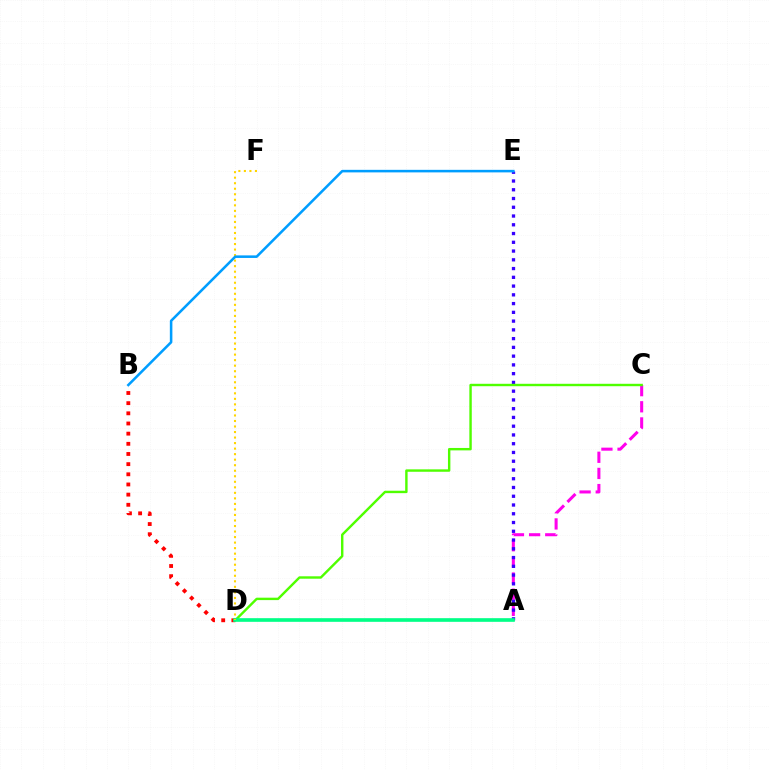{('A', 'C'): [{'color': '#ff00ed', 'line_style': 'dashed', 'thickness': 2.19}], ('A', 'E'): [{'color': '#3700ff', 'line_style': 'dotted', 'thickness': 2.38}], ('C', 'D'): [{'color': '#4fff00', 'line_style': 'solid', 'thickness': 1.74}], ('B', 'D'): [{'color': '#ff0000', 'line_style': 'dotted', 'thickness': 2.76}], ('A', 'D'): [{'color': '#00ff86', 'line_style': 'solid', 'thickness': 2.62}], ('D', 'F'): [{'color': '#ffd500', 'line_style': 'dotted', 'thickness': 1.5}], ('B', 'E'): [{'color': '#009eff', 'line_style': 'solid', 'thickness': 1.84}]}